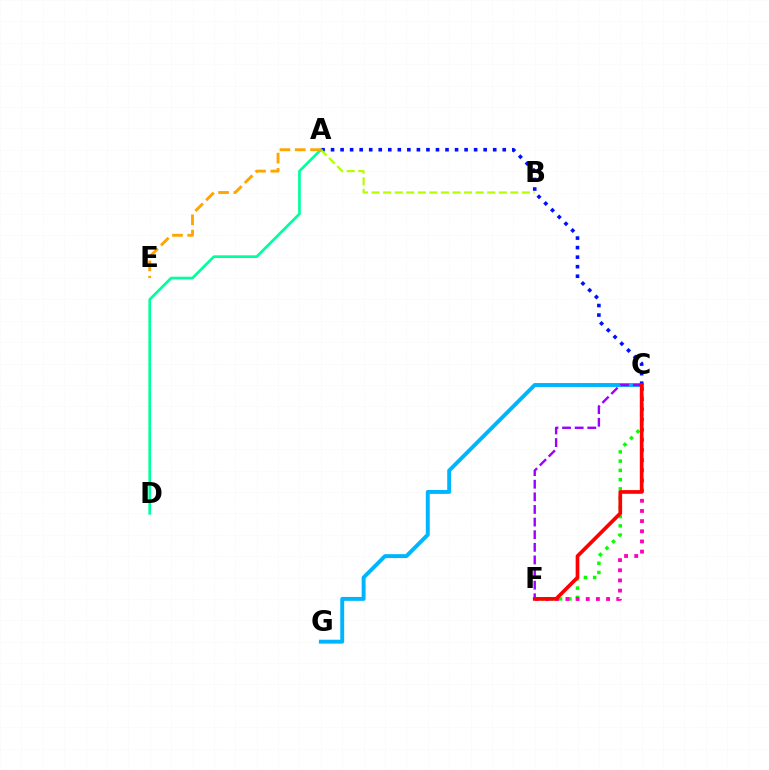{('C', 'F'): [{'color': '#08ff00', 'line_style': 'dotted', 'thickness': 2.51}, {'color': '#9b00ff', 'line_style': 'dashed', 'thickness': 1.71}, {'color': '#ff00bd', 'line_style': 'dotted', 'thickness': 2.76}, {'color': '#ff0000', 'line_style': 'solid', 'thickness': 2.65}], ('C', 'G'): [{'color': '#00b5ff', 'line_style': 'solid', 'thickness': 2.82}], ('A', 'C'): [{'color': '#0010ff', 'line_style': 'dotted', 'thickness': 2.59}], ('A', 'B'): [{'color': '#b3ff00', 'line_style': 'dashed', 'thickness': 1.57}], ('A', 'D'): [{'color': '#00ff9d', 'line_style': 'solid', 'thickness': 1.94}], ('A', 'E'): [{'color': '#ffa500', 'line_style': 'dashed', 'thickness': 2.07}]}